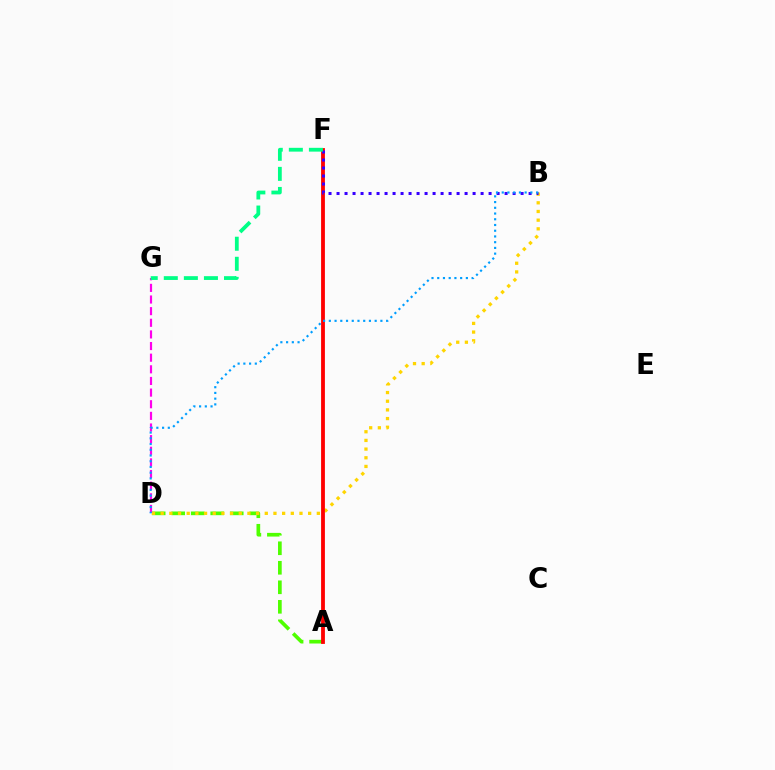{('A', 'D'): [{'color': '#4fff00', 'line_style': 'dashed', 'thickness': 2.65}], ('B', 'D'): [{'color': '#ffd500', 'line_style': 'dotted', 'thickness': 2.36}, {'color': '#009eff', 'line_style': 'dotted', 'thickness': 1.56}], ('A', 'F'): [{'color': '#ff0000', 'line_style': 'solid', 'thickness': 2.74}], ('D', 'G'): [{'color': '#ff00ed', 'line_style': 'dashed', 'thickness': 1.58}], ('B', 'F'): [{'color': '#3700ff', 'line_style': 'dotted', 'thickness': 2.17}], ('F', 'G'): [{'color': '#00ff86', 'line_style': 'dashed', 'thickness': 2.73}]}